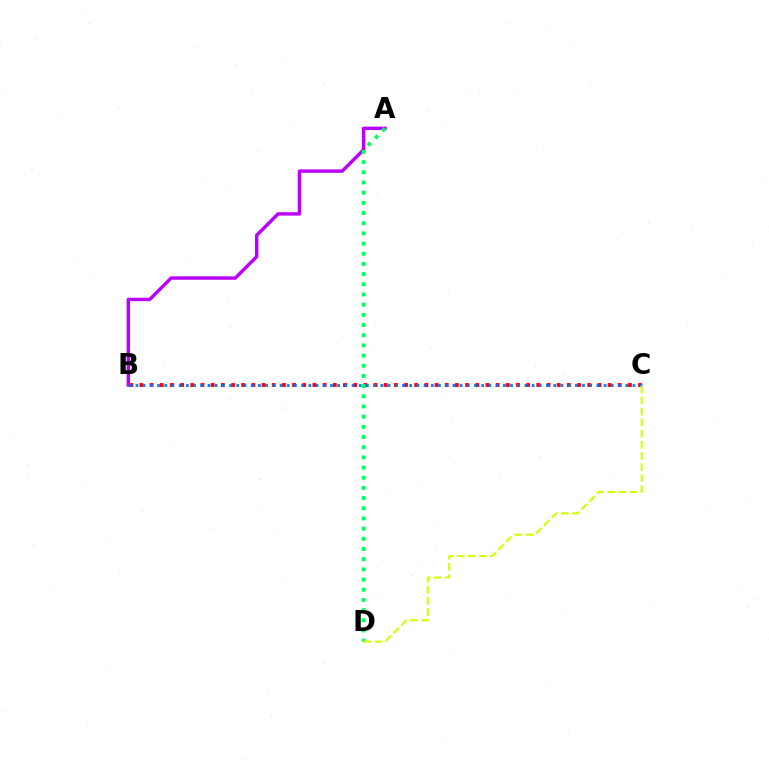{('A', 'B'): [{'color': '#b900ff', 'line_style': 'solid', 'thickness': 2.46}], ('B', 'C'): [{'color': '#ff0000', 'line_style': 'dotted', 'thickness': 2.77}, {'color': '#0074ff', 'line_style': 'dotted', 'thickness': 1.96}], ('A', 'D'): [{'color': '#00ff5c', 'line_style': 'dotted', 'thickness': 2.77}], ('C', 'D'): [{'color': '#d1ff00', 'line_style': 'dashed', 'thickness': 1.5}]}